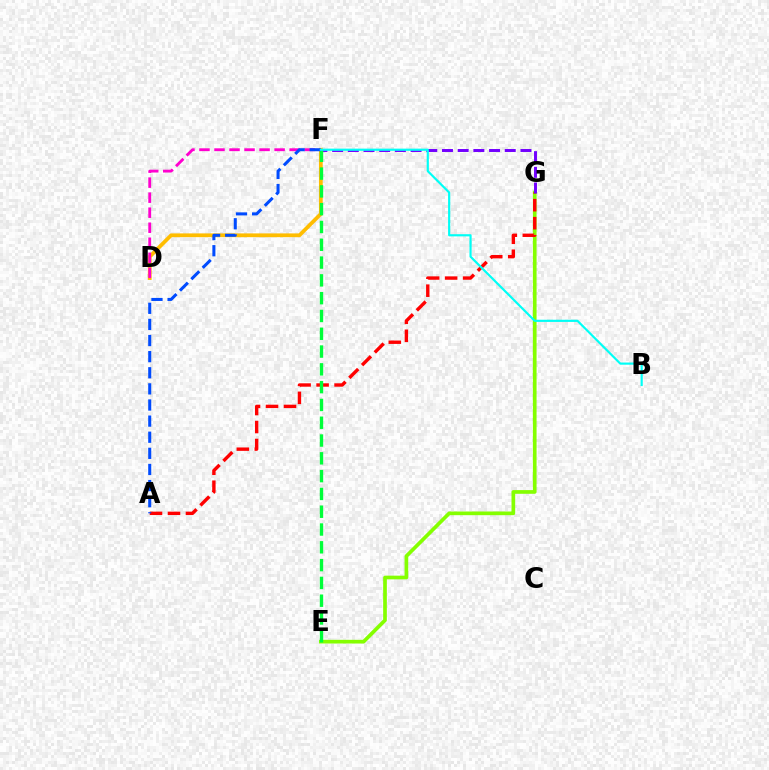{('E', 'G'): [{'color': '#84ff00', 'line_style': 'solid', 'thickness': 2.66}], ('A', 'G'): [{'color': '#ff0000', 'line_style': 'dashed', 'thickness': 2.44}], ('D', 'F'): [{'color': '#ffbd00', 'line_style': 'solid', 'thickness': 2.71}, {'color': '#ff00cf', 'line_style': 'dashed', 'thickness': 2.04}], ('F', 'G'): [{'color': '#7200ff', 'line_style': 'dashed', 'thickness': 2.13}], ('E', 'F'): [{'color': '#00ff39', 'line_style': 'dashed', 'thickness': 2.42}], ('A', 'F'): [{'color': '#004bff', 'line_style': 'dashed', 'thickness': 2.19}], ('B', 'F'): [{'color': '#00fff6', 'line_style': 'solid', 'thickness': 1.56}]}